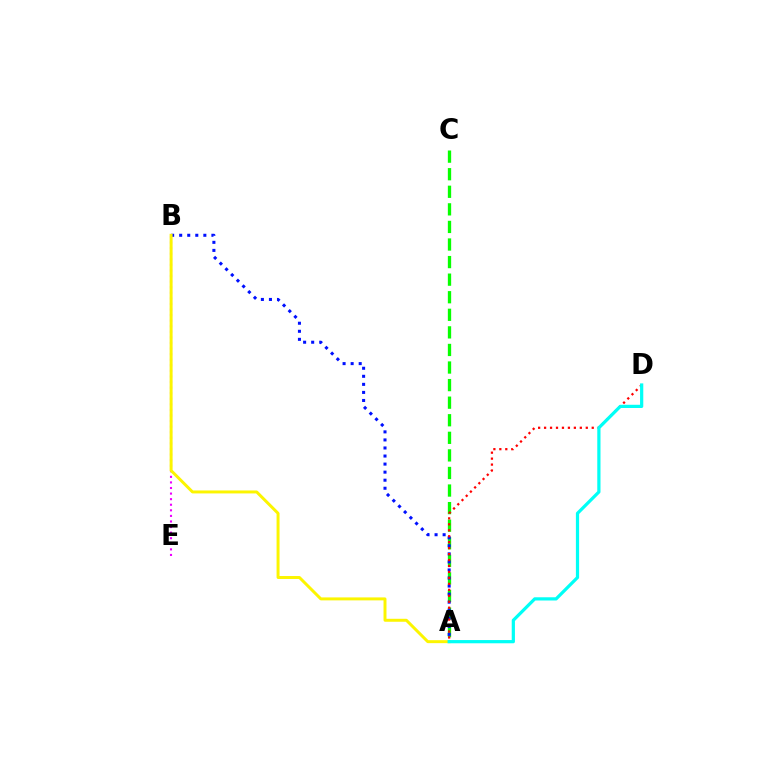{('A', 'C'): [{'color': '#08ff00', 'line_style': 'dashed', 'thickness': 2.39}], ('A', 'B'): [{'color': '#0010ff', 'line_style': 'dotted', 'thickness': 2.19}, {'color': '#fcf500', 'line_style': 'solid', 'thickness': 2.13}], ('A', 'D'): [{'color': '#ff0000', 'line_style': 'dotted', 'thickness': 1.62}, {'color': '#00fff6', 'line_style': 'solid', 'thickness': 2.32}], ('B', 'E'): [{'color': '#ee00ff', 'line_style': 'dotted', 'thickness': 1.52}]}